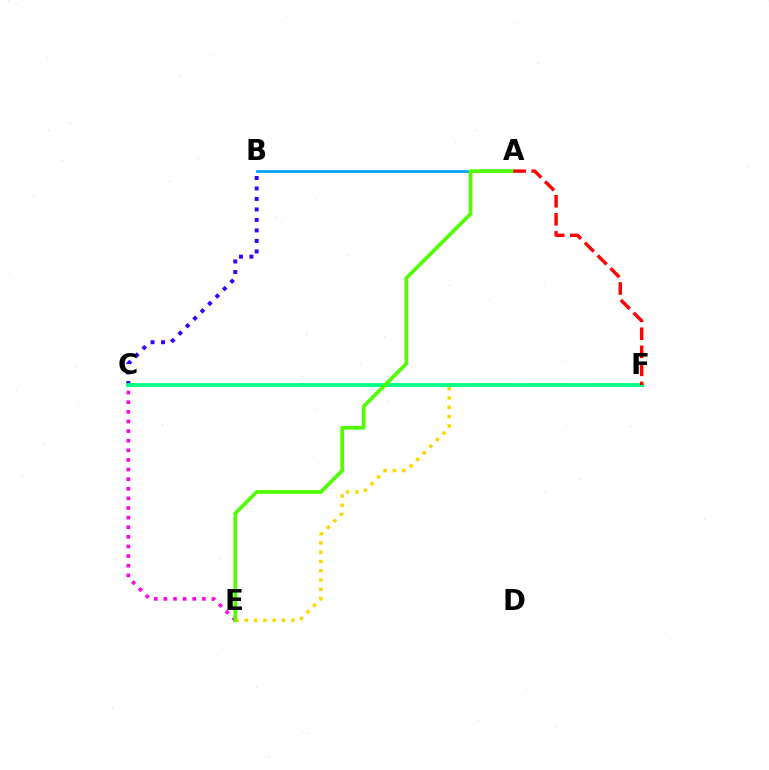{('C', 'E'): [{'color': '#ff00ed', 'line_style': 'dotted', 'thickness': 2.61}], ('E', 'F'): [{'color': '#ffd500', 'line_style': 'dotted', 'thickness': 2.52}], ('A', 'B'): [{'color': '#009eff', 'line_style': 'solid', 'thickness': 1.93}], ('B', 'C'): [{'color': '#3700ff', 'line_style': 'dotted', 'thickness': 2.85}], ('C', 'F'): [{'color': '#00ff86', 'line_style': 'solid', 'thickness': 2.81}], ('A', 'E'): [{'color': '#4fff00', 'line_style': 'solid', 'thickness': 2.66}], ('A', 'F'): [{'color': '#ff0000', 'line_style': 'dashed', 'thickness': 2.45}]}